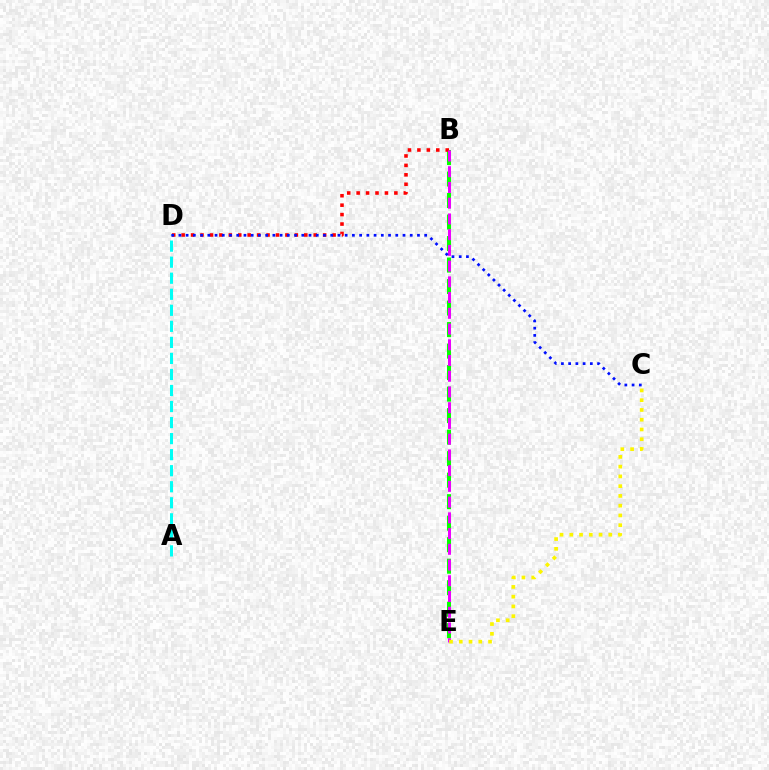{('A', 'D'): [{'color': '#00fff6', 'line_style': 'dashed', 'thickness': 2.18}], ('B', 'E'): [{'color': '#08ff00', 'line_style': 'dashed', 'thickness': 2.92}, {'color': '#ee00ff', 'line_style': 'dashed', 'thickness': 2.14}], ('B', 'D'): [{'color': '#ff0000', 'line_style': 'dotted', 'thickness': 2.56}], ('C', 'E'): [{'color': '#fcf500', 'line_style': 'dotted', 'thickness': 2.65}], ('C', 'D'): [{'color': '#0010ff', 'line_style': 'dotted', 'thickness': 1.96}]}